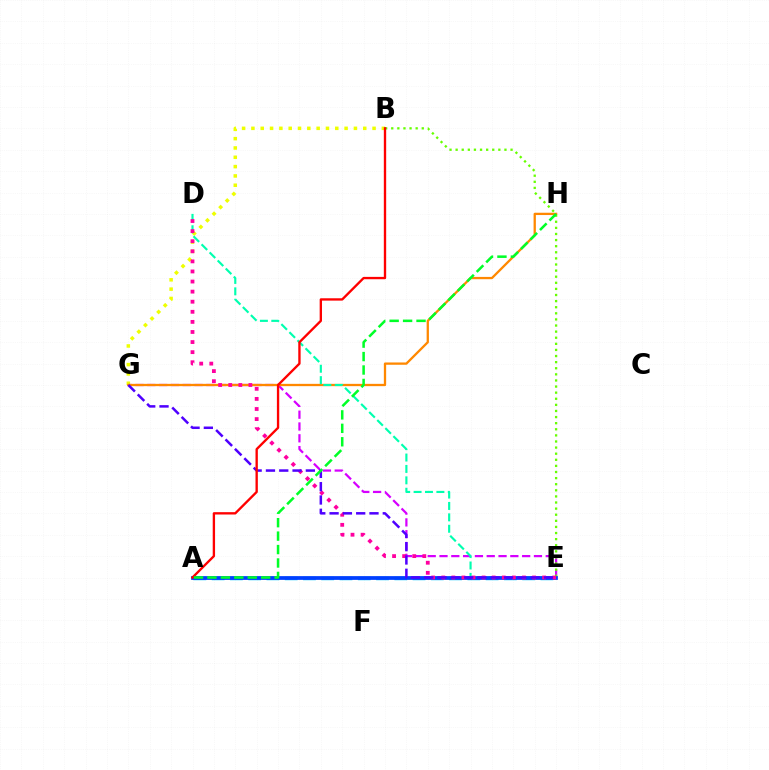{('B', 'G'): [{'color': '#eeff00', 'line_style': 'dotted', 'thickness': 2.53}], ('E', 'G'): [{'color': '#d600ff', 'line_style': 'dashed', 'thickness': 1.6}, {'color': '#4f00ff', 'line_style': 'dashed', 'thickness': 1.81}], ('A', 'E'): [{'color': '#00c7ff', 'line_style': 'dashed', 'thickness': 2.48}, {'color': '#003fff', 'line_style': 'solid', 'thickness': 2.7}], ('G', 'H'): [{'color': '#ff8800', 'line_style': 'solid', 'thickness': 1.65}], ('B', 'E'): [{'color': '#66ff00', 'line_style': 'dotted', 'thickness': 1.66}], ('D', 'E'): [{'color': '#00ffaf', 'line_style': 'dashed', 'thickness': 1.55}, {'color': '#ff00a0', 'line_style': 'dotted', 'thickness': 2.74}], ('A', 'B'): [{'color': '#ff0000', 'line_style': 'solid', 'thickness': 1.69}], ('A', 'H'): [{'color': '#00ff27', 'line_style': 'dashed', 'thickness': 1.83}]}